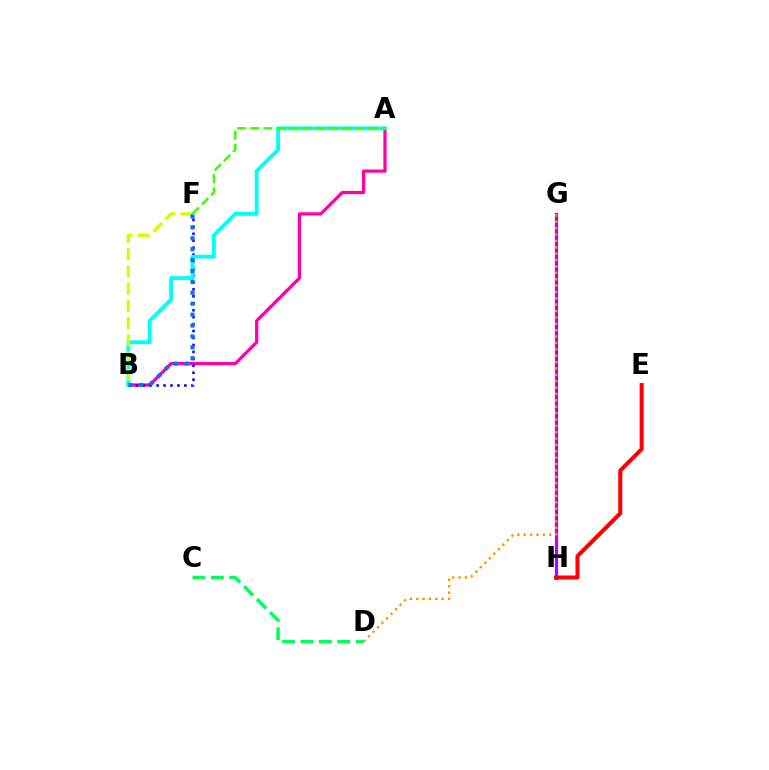{('A', 'B'): [{'color': '#ff00ac', 'line_style': 'solid', 'thickness': 2.33}, {'color': '#00fff6', 'line_style': 'solid', 'thickness': 2.76}], ('G', 'H'): [{'color': '#b900ff', 'line_style': 'solid', 'thickness': 2.29}], ('E', 'H'): [{'color': '#ff0000', 'line_style': 'solid', 'thickness': 2.93}], ('B', 'F'): [{'color': '#2500ff', 'line_style': 'dotted', 'thickness': 1.89}, {'color': '#d1ff00', 'line_style': 'dashed', 'thickness': 2.34}, {'color': '#0074ff', 'line_style': 'dotted', 'thickness': 2.96}], ('C', 'D'): [{'color': '#00ff5c', 'line_style': 'dashed', 'thickness': 2.5}], ('D', 'G'): [{'color': '#ff9400', 'line_style': 'dotted', 'thickness': 1.73}], ('A', 'F'): [{'color': '#3dff00', 'line_style': 'dashed', 'thickness': 1.78}]}